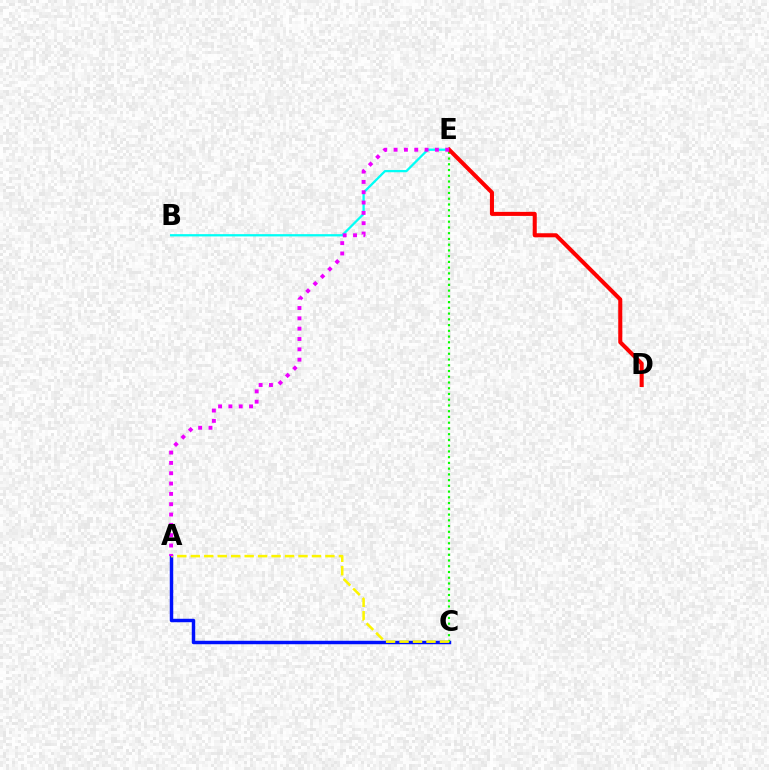{('A', 'C'): [{'color': '#0010ff', 'line_style': 'solid', 'thickness': 2.48}, {'color': '#fcf500', 'line_style': 'dashed', 'thickness': 1.83}], ('C', 'E'): [{'color': '#08ff00', 'line_style': 'dotted', 'thickness': 1.56}], ('B', 'E'): [{'color': '#00fff6', 'line_style': 'solid', 'thickness': 1.64}], ('D', 'E'): [{'color': '#ff0000', 'line_style': 'solid', 'thickness': 2.92}], ('A', 'E'): [{'color': '#ee00ff', 'line_style': 'dotted', 'thickness': 2.81}]}